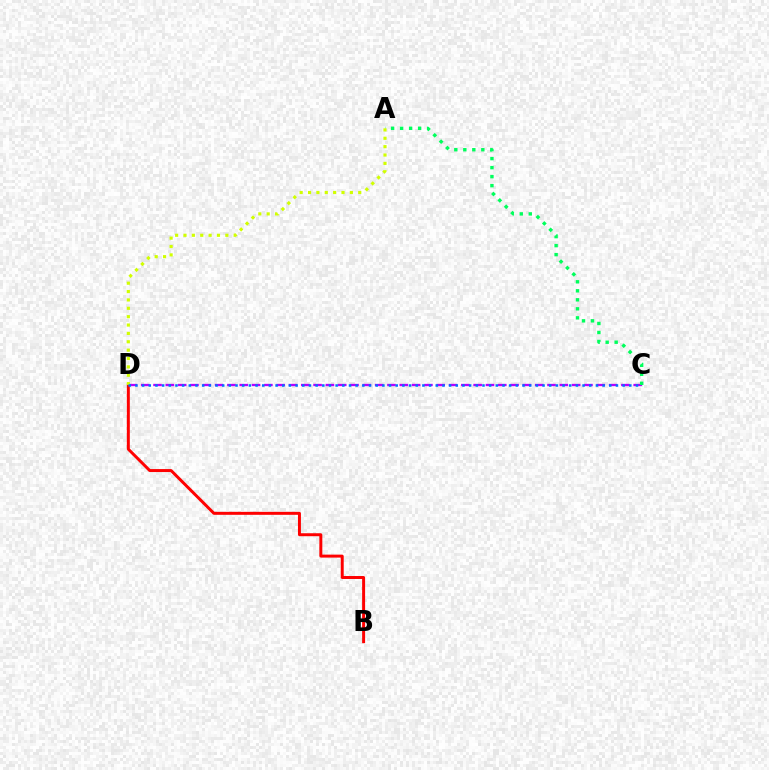{('B', 'D'): [{'color': '#ff0000', 'line_style': 'solid', 'thickness': 2.14}], ('C', 'D'): [{'color': '#b900ff', 'line_style': 'dashed', 'thickness': 1.67}, {'color': '#0074ff', 'line_style': 'dotted', 'thickness': 1.81}], ('A', 'C'): [{'color': '#00ff5c', 'line_style': 'dotted', 'thickness': 2.45}], ('A', 'D'): [{'color': '#d1ff00', 'line_style': 'dotted', 'thickness': 2.27}]}